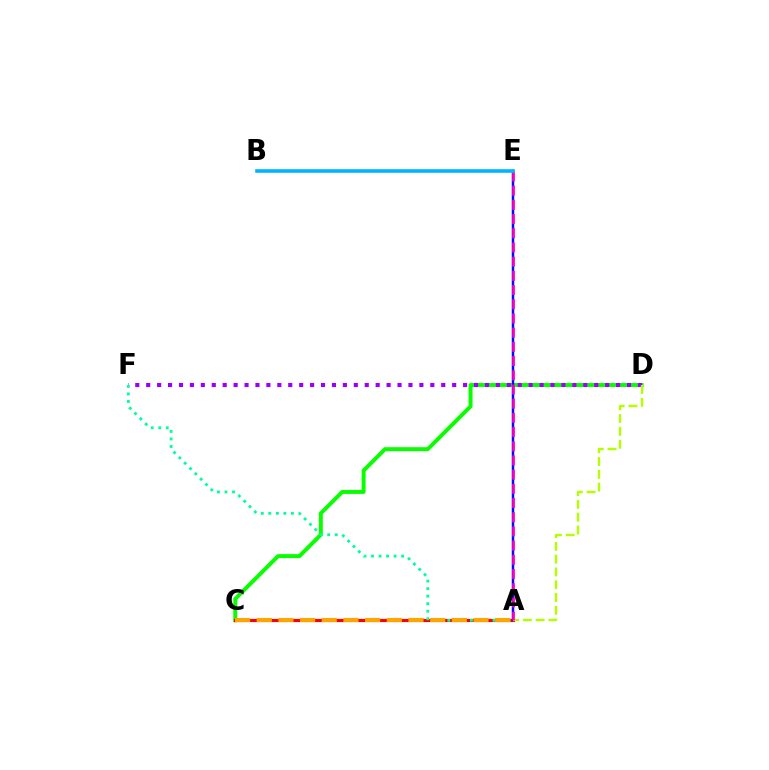{('C', 'D'): [{'color': '#08ff00', 'line_style': 'solid', 'thickness': 2.84}], ('A', 'C'): [{'color': '#ff0000', 'line_style': 'solid', 'thickness': 2.27}, {'color': '#ffa500', 'line_style': 'dashed', 'thickness': 2.94}], ('D', 'F'): [{'color': '#9b00ff', 'line_style': 'dotted', 'thickness': 2.97}], ('A', 'E'): [{'color': '#0010ff', 'line_style': 'solid', 'thickness': 1.8}, {'color': '#ff00bd', 'line_style': 'dashed', 'thickness': 1.93}], ('A', 'F'): [{'color': '#00ff9d', 'line_style': 'dotted', 'thickness': 2.04}], ('A', 'D'): [{'color': '#b3ff00', 'line_style': 'dashed', 'thickness': 1.74}], ('B', 'E'): [{'color': '#00b5ff', 'line_style': 'solid', 'thickness': 2.6}]}